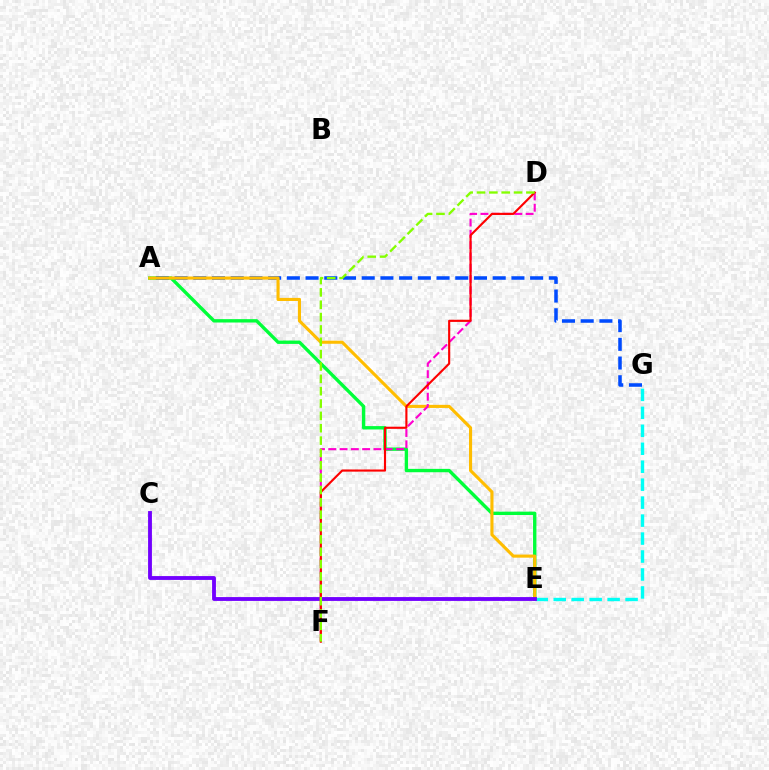{('A', 'E'): [{'color': '#00ff39', 'line_style': 'solid', 'thickness': 2.42}, {'color': '#ffbd00', 'line_style': 'solid', 'thickness': 2.23}], ('A', 'G'): [{'color': '#004bff', 'line_style': 'dashed', 'thickness': 2.54}], ('E', 'G'): [{'color': '#00fff6', 'line_style': 'dashed', 'thickness': 2.44}], ('D', 'F'): [{'color': '#ff00cf', 'line_style': 'dashed', 'thickness': 1.53}, {'color': '#ff0000', 'line_style': 'solid', 'thickness': 1.54}, {'color': '#84ff00', 'line_style': 'dashed', 'thickness': 1.68}], ('C', 'E'): [{'color': '#7200ff', 'line_style': 'solid', 'thickness': 2.76}]}